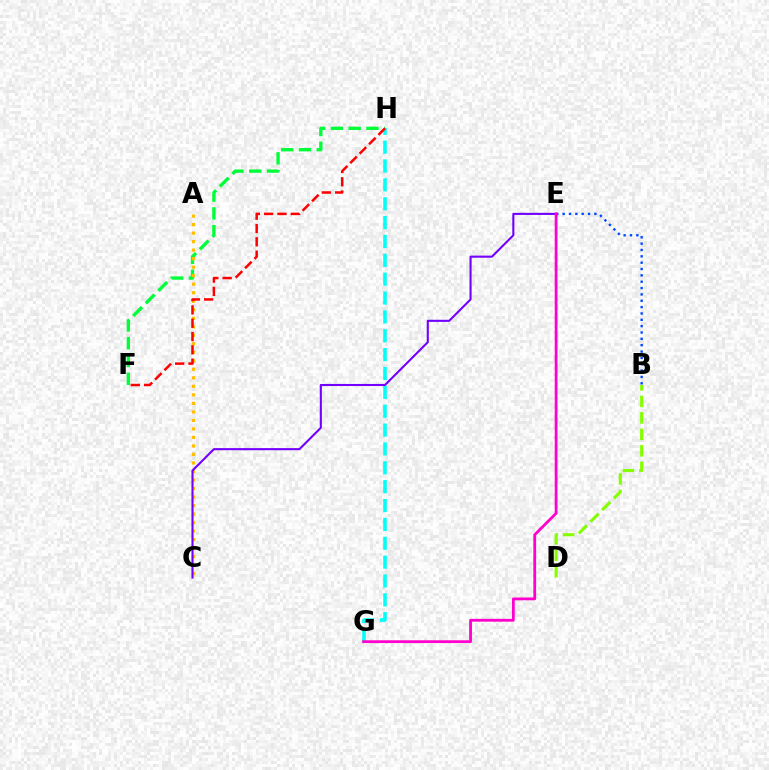{('F', 'H'): [{'color': '#00ff39', 'line_style': 'dashed', 'thickness': 2.42}, {'color': '#ff0000', 'line_style': 'dashed', 'thickness': 1.81}], ('B', 'E'): [{'color': '#004bff', 'line_style': 'dotted', 'thickness': 1.72}], ('B', 'D'): [{'color': '#84ff00', 'line_style': 'dashed', 'thickness': 2.24}], ('A', 'C'): [{'color': '#ffbd00', 'line_style': 'dotted', 'thickness': 2.31}], ('G', 'H'): [{'color': '#00fff6', 'line_style': 'dashed', 'thickness': 2.56}], ('C', 'E'): [{'color': '#7200ff', 'line_style': 'solid', 'thickness': 1.51}], ('E', 'G'): [{'color': '#ff00cf', 'line_style': 'solid', 'thickness': 2.01}]}